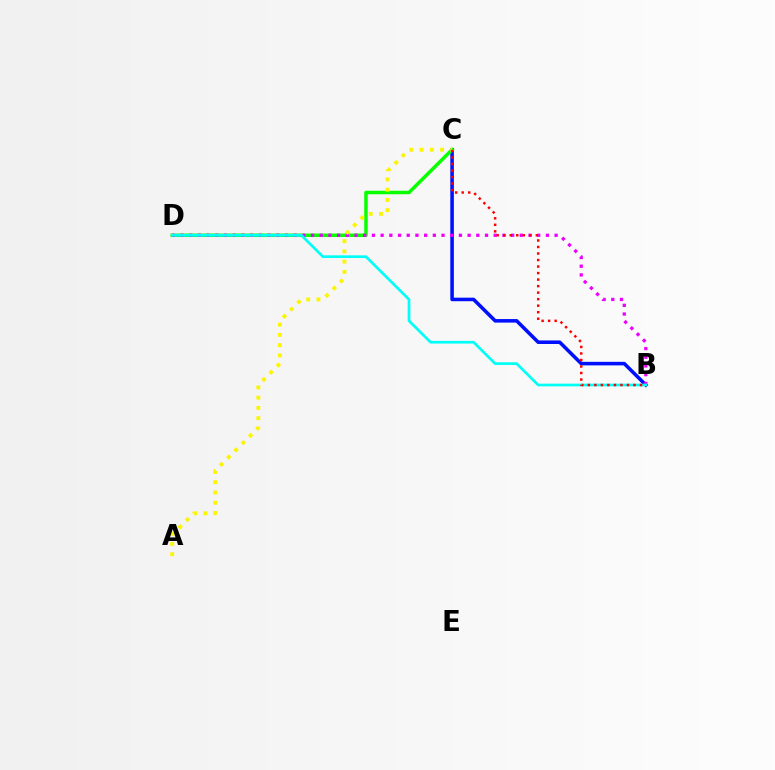{('B', 'C'): [{'color': '#0010ff', 'line_style': 'solid', 'thickness': 2.56}, {'color': '#ff0000', 'line_style': 'dotted', 'thickness': 1.77}], ('C', 'D'): [{'color': '#08ff00', 'line_style': 'solid', 'thickness': 2.52}], ('B', 'D'): [{'color': '#ee00ff', 'line_style': 'dotted', 'thickness': 2.36}, {'color': '#00fff6', 'line_style': 'solid', 'thickness': 1.93}], ('A', 'C'): [{'color': '#fcf500', 'line_style': 'dotted', 'thickness': 2.78}]}